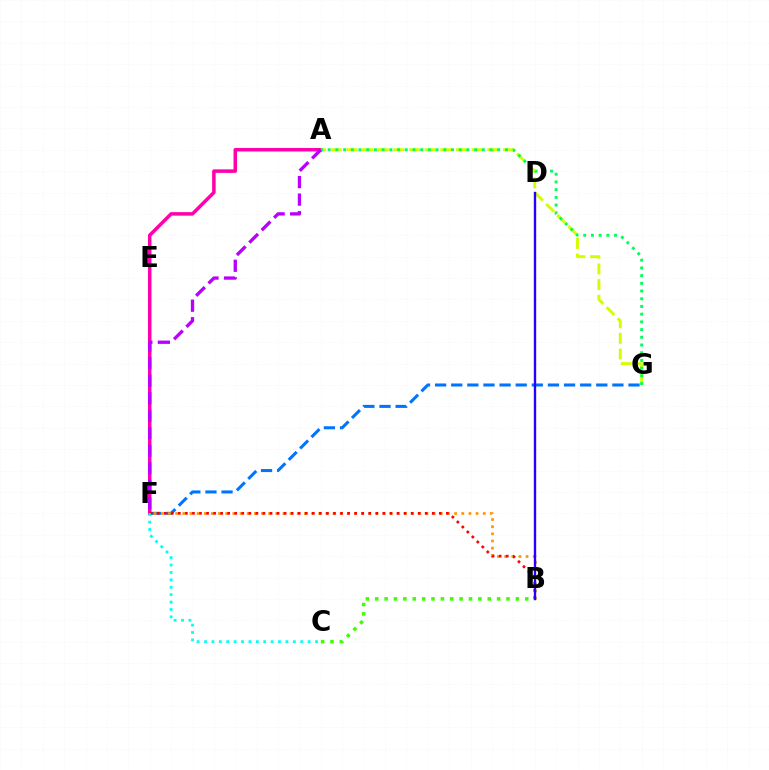{('F', 'G'): [{'color': '#0074ff', 'line_style': 'dashed', 'thickness': 2.19}], ('A', 'F'): [{'color': '#ff00ac', 'line_style': 'solid', 'thickness': 2.53}, {'color': '#b900ff', 'line_style': 'dashed', 'thickness': 2.38}], ('A', 'G'): [{'color': '#d1ff00', 'line_style': 'dashed', 'thickness': 2.13}, {'color': '#00ff5c', 'line_style': 'dotted', 'thickness': 2.09}], ('B', 'F'): [{'color': '#ff9400', 'line_style': 'dotted', 'thickness': 1.94}, {'color': '#ff0000', 'line_style': 'dotted', 'thickness': 1.92}], ('B', 'C'): [{'color': '#3dff00', 'line_style': 'dotted', 'thickness': 2.55}], ('C', 'F'): [{'color': '#00fff6', 'line_style': 'dotted', 'thickness': 2.01}], ('B', 'D'): [{'color': '#2500ff', 'line_style': 'solid', 'thickness': 1.7}]}